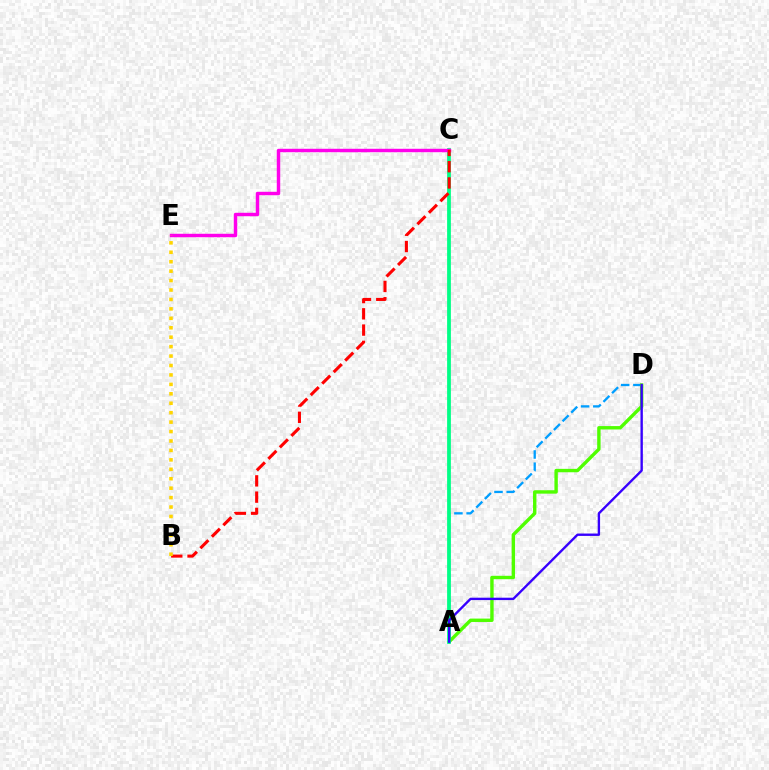{('A', 'D'): [{'color': '#009eff', 'line_style': 'dashed', 'thickness': 1.66}, {'color': '#4fff00', 'line_style': 'solid', 'thickness': 2.45}, {'color': '#3700ff', 'line_style': 'solid', 'thickness': 1.71}], ('A', 'C'): [{'color': '#00ff86', 'line_style': 'solid', 'thickness': 2.71}], ('C', 'E'): [{'color': '#ff00ed', 'line_style': 'solid', 'thickness': 2.48}], ('B', 'C'): [{'color': '#ff0000', 'line_style': 'dashed', 'thickness': 2.21}], ('B', 'E'): [{'color': '#ffd500', 'line_style': 'dotted', 'thickness': 2.56}]}